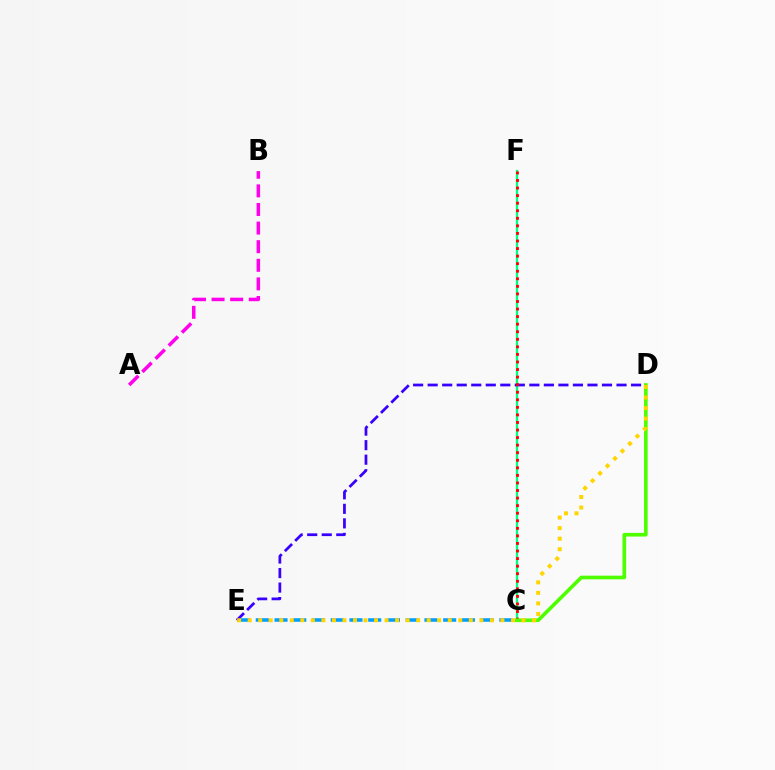{('C', 'E'): [{'color': '#009eff', 'line_style': 'dashed', 'thickness': 2.55}], ('C', 'F'): [{'color': '#00ff86', 'line_style': 'solid', 'thickness': 1.64}, {'color': '#ff0000', 'line_style': 'dotted', 'thickness': 2.05}], ('A', 'B'): [{'color': '#ff00ed', 'line_style': 'dashed', 'thickness': 2.53}], ('D', 'E'): [{'color': '#3700ff', 'line_style': 'dashed', 'thickness': 1.97}, {'color': '#ffd500', 'line_style': 'dotted', 'thickness': 2.86}], ('C', 'D'): [{'color': '#4fff00', 'line_style': 'solid', 'thickness': 2.63}]}